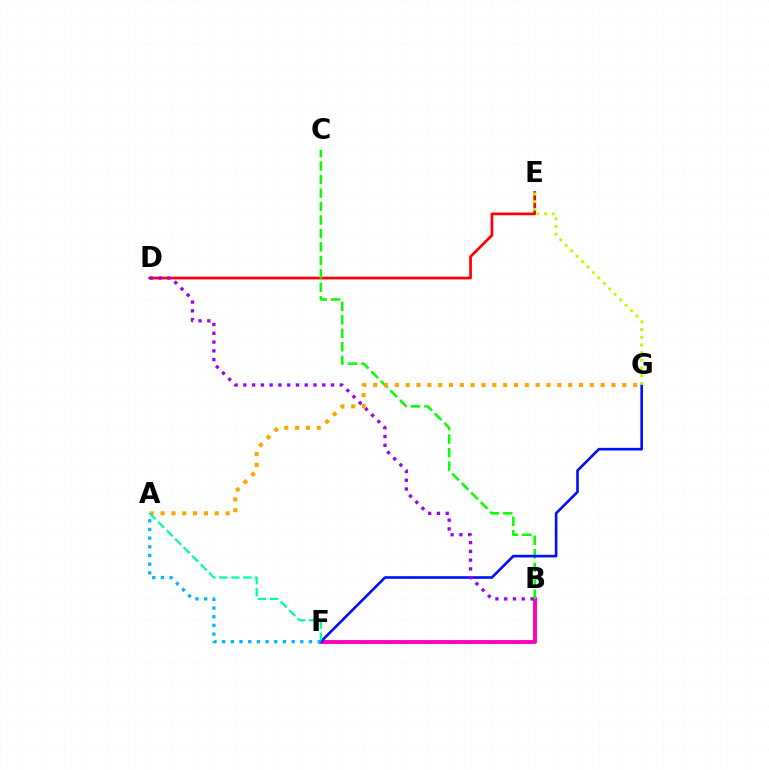{('D', 'E'): [{'color': '#ff0000', 'line_style': 'solid', 'thickness': 1.95}], ('B', 'F'): [{'color': '#ff00bd', 'line_style': 'solid', 'thickness': 2.8}], ('B', 'C'): [{'color': '#08ff00', 'line_style': 'dashed', 'thickness': 1.83}], ('F', 'G'): [{'color': '#0010ff', 'line_style': 'solid', 'thickness': 1.9}], ('E', 'G'): [{'color': '#b3ff00', 'line_style': 'dotted', 'thickness': 2.09}], ('B', 'D'): [{'color': '#9b00ff', 'line_style': 'dotted', 'thickness': 2.38}], ('A', 'G'): [{'color': '#ffa500', 'line_style': 'dotted', 'thickness': 2.94}], ('A', 'F'): [{'color': '#00ff9d', 'line_style': 'dashed', 'thickness': 1.63}, {'color': '#00b5ff', 'line_style': 'dotted', 'thickness': 2.36}]}